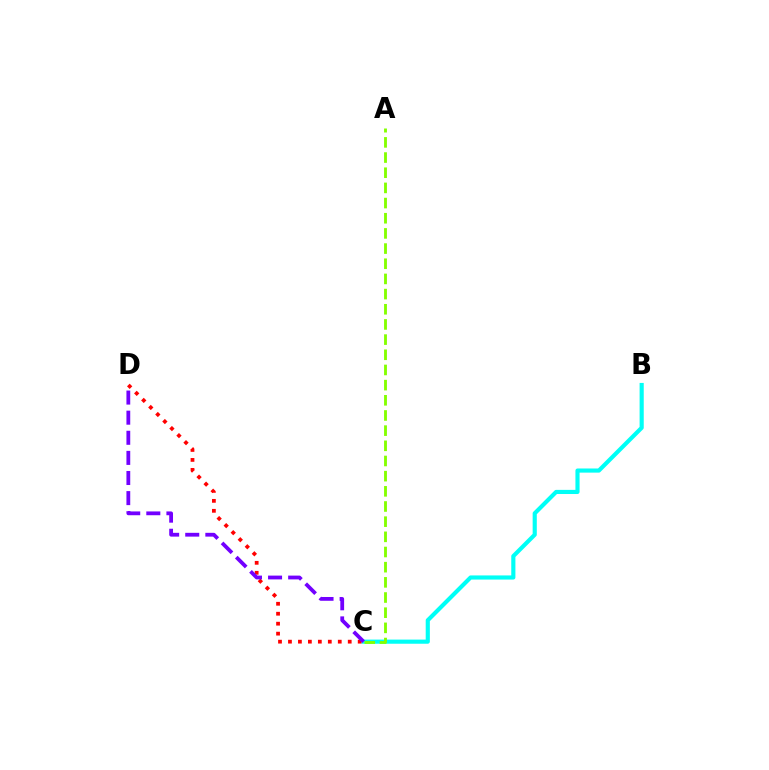{('B', 'C'): [{'color': '#00fff6', 'line_style': 'solid', 'thickness': 2.98}], ('C', 'D'): [{'color': '#ff0000', 'line_style': 'dotted', 'thickness': 2.71}, {'color': '#7200ff', 'line_style': 'dashed', 'thickness': 2.73}], ('A', 'C'): [{'color': '#84ff00', 'line_style': 'dashed', 'thickness': 2.06}]}